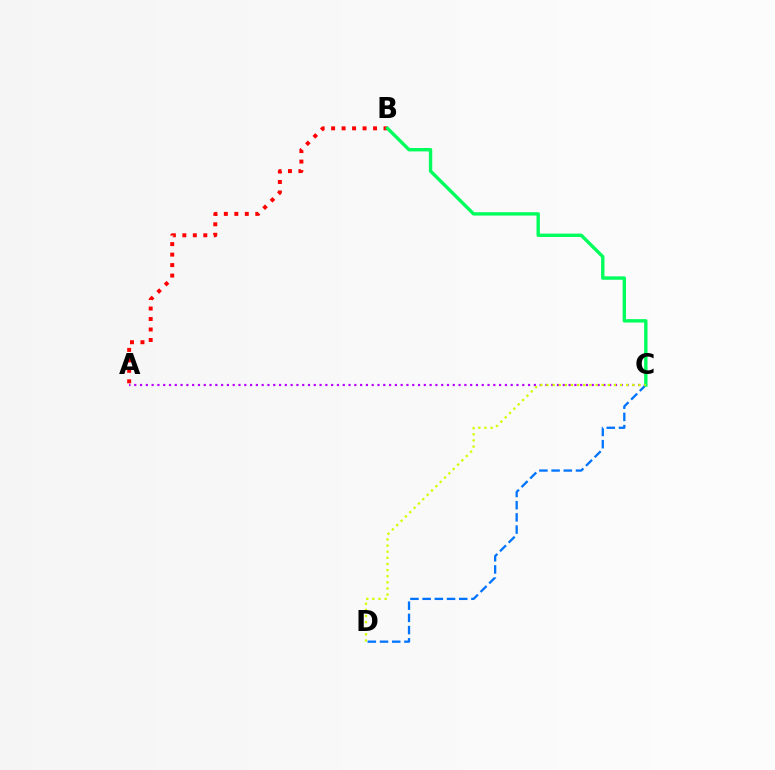{('A', 'B'): [{'color': '#ff0000', 'line_style': 'dotted', 'thickness': 2.85}], ('C', 'D'): [{'color': '#0074ff', 'line_style': 'dashed', 'thickness': 1.66}, {'color': '#d1ff00', 'line_style': 'dotted', 'thickness': 1.67}], ('A', 'C'): [{'color': '#b900ff', 'line_style': 'dotted', 'thickness': 1.57}], ('B', 'C'): [{'color': '#00ff5c', 'line_style': 'solid', 'thickness': 2.43}]}